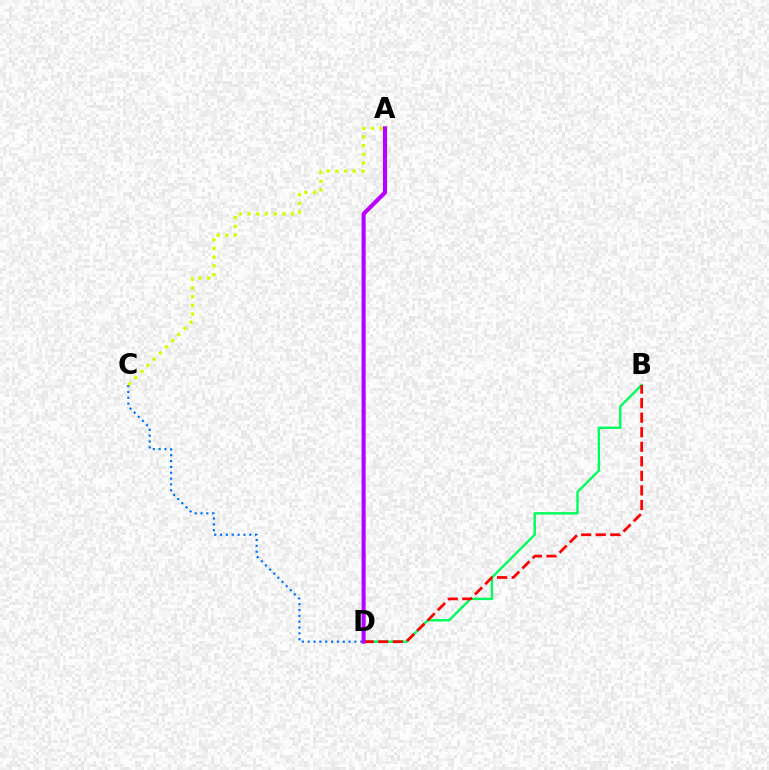{('B', 'D'): [{'color': '#00ff5c', 'line_style': 'solid', 'thickness': 1.74}, {'color': '#ff0000', 'line_style': 'dashed', 'thickness': 1.98}], ('C', 'D'): [{'color': '#0074ff', 'line_style': 'dotted', 'thickness': 1.59}], ('A', 'D'): [{'color': '#b900ff', 'line_style': 'solid', 'thickness': 2.94}], ('A', 'C'): [{'color': '#d1ff00', 'line_style': 'dotted', 'thickness': 2.37}]}